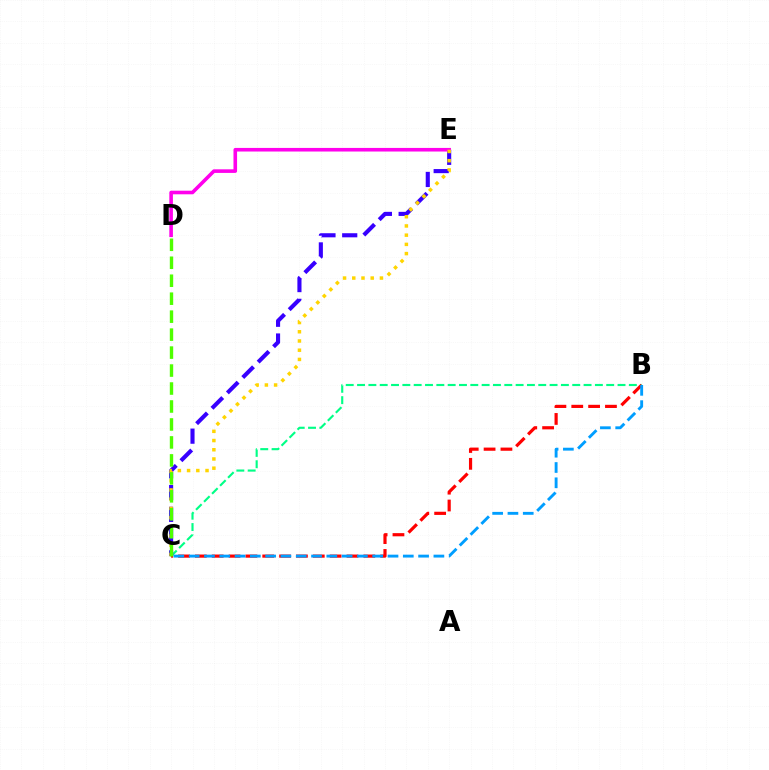{('B', 'C'): [{'color': '#00ff86', 'line_style': 'dashed', 'thickness': 1.54}, {'color': '#ff0000', 'line_style': 'dashed', 'thickness': 2.29}, {'color': '#009eff', 'line_style': 'dashed', 'thickness': 2.08}], ('C', 'E'): [{'color': '#3700ff', 'line_style': 'dashed', 'thickness': 2.96}, {'color': '#ffd500', 'line_style': 'dotted', 'thickness': 2.51}], ('D', 'E'): [{'color': '#ff00ed', 'line_style': 'solid', 'thickness': 2.59}], ('C', 'D'): [{'color': '#4fff00', 'line_style': 'dashed', 'thickness': 2.44}]}